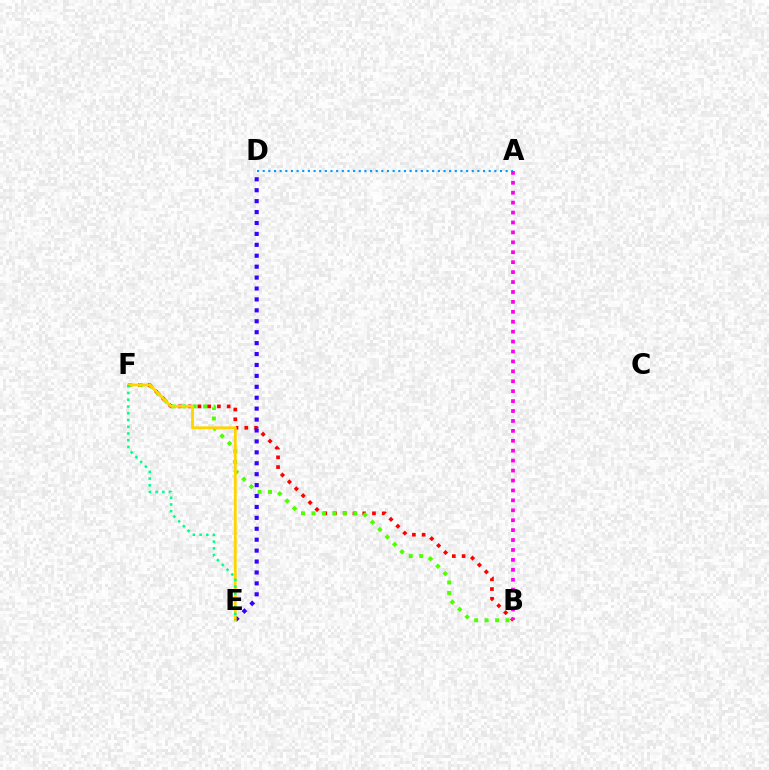{('A', 'D'): [{'color': '#009eff', 'line_style': 'dotted', 'thickness': 1.53}], ('B', 'F'): [{'color': '#ff0000', 'line_style': 'dotted', 'thickness': 2.65}, {'color': '#4fff00', 'line_style': 'dotted', 'thickness': 2.84}], ('A', 'B'): [{'color': '#ff00ed', 'line_style': 'dotted', 'thickness': 2.7}], ('D', 'E'): [{'color': '#3700ff', 'line_style': 'dotted', 'thickness': 2.97}], ('E', 'F'): [{'color': '#ffd500', 'line_style': 'solid', 'thickness': 2.03}, {'color': '#00ff86', 'line_style': 'dotted', 'thickness': 1.83}]}